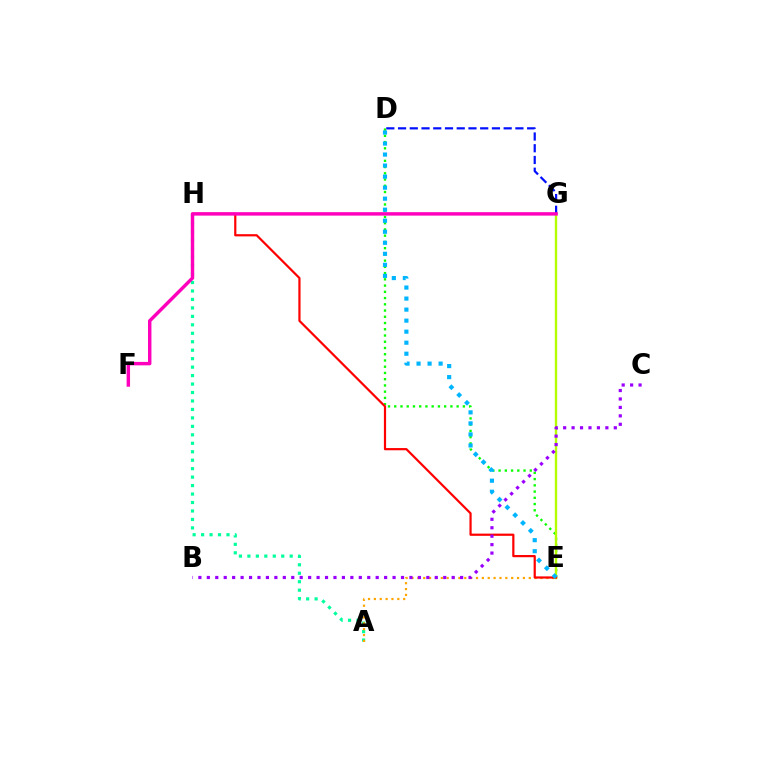{('A', 'H'): [{'color': '#00ff9d', 'line_style': 'dotted', 'thickness': 2.3}], ('D', 'E'): [{'color': '#08ff00', 'line_style': 'dotted', 'thickness': 1.7}, {'color': '#00b5ff', 'line_style': 'dotted', 'thickness': 3.0}], ('E', 'G'): [{'color': '#b3ff00', 'line_style': 'solid', 'thickness': 1.7}], ('A', 'E'): [{'color': '#ffa500', 'line_style': 'dotted', 'thickness': 1.59}], ('E', 'H'): [{'color': '#ff0000', 'line_style': 'solid', 'thickness': 1.59}], ('D', 'G'): [{'color': '#0010ff', 'line_style': 'dashed', 'thickness': 1.59}], ('F', 'G'): [{'color': '#ff00bd', 'line_style': 'solid', 'thickness': 2.47}], ('B', 'C'): [{'color': '#9b00ff', 'line_style': 'dotted', 'thickness': 2.29}]}